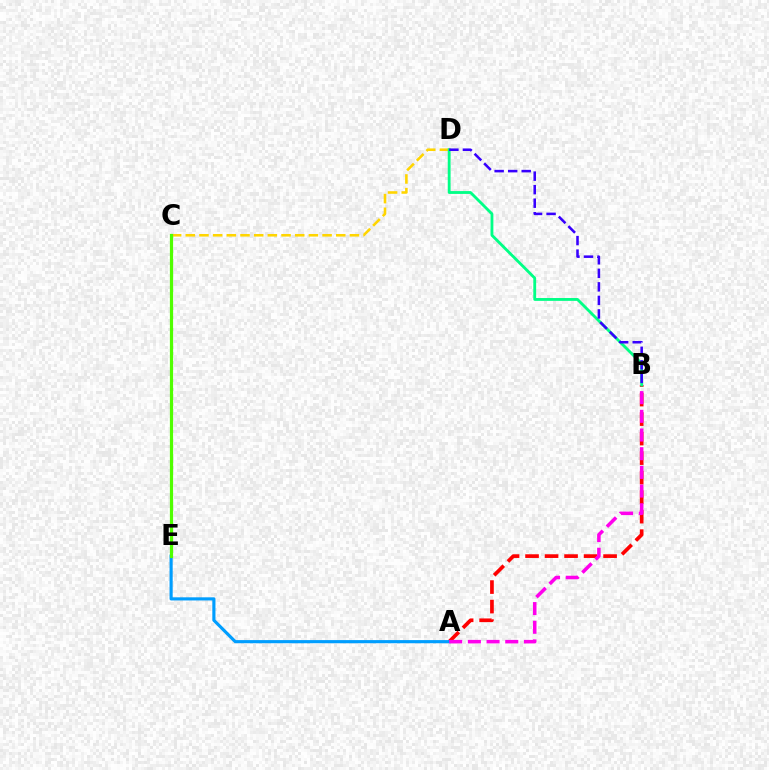{('A', 'B'): [{'color': '#ff0000', 'line_style': 'dashed', 'thickness': 2.65}, {'color': '#ff00ed', 'line_style': 'dashed', 'thickness': 2.54}], ('A', 'E'): [{'color': '#009eff', 'line_style': 'solid', 'thickness': 2.26}], ('C', 'D'): [{'color': '#ffd500', 'line_style': 'dashed', 'thickness': 1.86}], ('C', 'E'): [{'color': '#4fff00', 'line_style': 'solid', 'thickness': 2.32}], ('B', 'D'): [{'color': '#00ff86', 'line_style': 'solid', 'thickness': 2.04}, {'color': '#3700ff', 'line_style': 'dashed', 'thickness': 1.84}]}